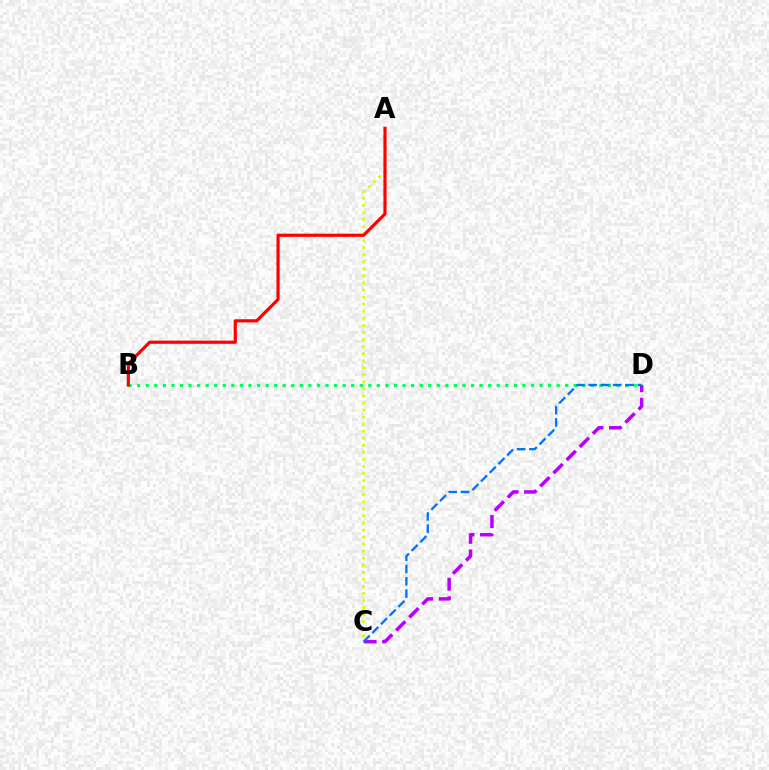{('A', 'C'): [{'color': '#d1ff00', 'line_style': 'dotted', 'thickness': 1.92}], ('B', 'D'): [{'color': '#00ff5c', 'line_style': 'dotted', 'thickness': 2.33}], ('C', 'D'): [{'color': '#b900ff', 'line_style': 'dashed', 'thickness': 2.52}, {'color': '#0074ff', 'line_style': 'dashed', 'thickness': 1.67}], ('A', 'B'): [{'color': '#ff0000', 'line_style': 'solid', 'thickness': 2.29}]}